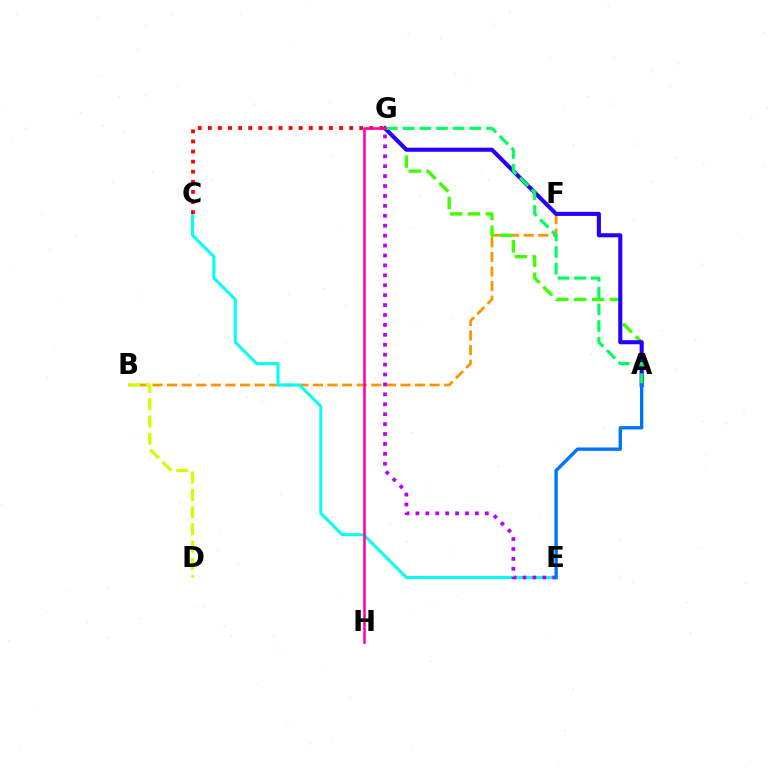{('B', 'F'): [{'color': '#ff9400', 'line_style': 'dashed', 'thickness': 1.98}], ('A', 'G'): [{'color': '#3dff00', 'line_style': 'dashed', 'thickness': 2.43}, {'color': '#2500ff', 'line_style': 'solid', 'thickness': 2.93}, {'color': '#00ff5c', 'line_style': 'dashed', 'thickness': 2.27}], ('C', 'E'): [{'color': '#00fff6', 'line_style': 'solid', 'thickness': 2.18}], ('E', 'G'): [{'color': '#b900ff', 'line_style': 'dotted', 'thickness': 2.7}], ('C', 'G'): [{'color': '#ff0000', 'line_style': 'dotted', 'thickness': 2.74}], ('A', 'E'): [{'color': '#0074ff', 'line_style': 'solid', 'thickness': 2.42}], ('G', 'H'): [{'color': '#ff00ac', 'line_style': 'solid', 'thickness': 1.84}], ('B', 'D'): [{'color': '#d1ff00', 'line_style': 'dashed', 'thickness': 2.35}]}